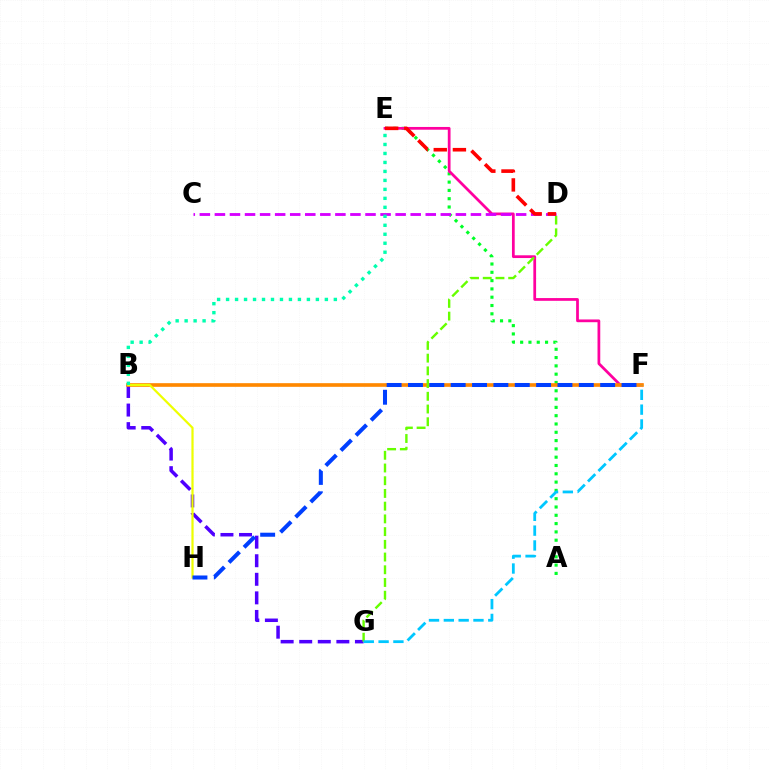{('A', 'E'): [{'color': '#00ff27', 'line_style': 'dotted', 'thickness': 2.26}], ('B', 'G'): [{'color': '#4f00ff', 'line_style': 'dashed', 'thickness': 2.52}], ('E', 'F'): [{'color': '#ff00a0', 'line_style': 'solid', 'thickness': 1.98}], ('B', 'F'): [{'color': '#ff8800', 'line_style': 'solid', 'thickness': 2.63}], ('D', 'G'): [{'color': '#66ff00', 'line_style': 'dashed', 'thickness': 1.73}], ('B', 'H'): [{'color': '#eeff00', 'line_style': 'solid', 'thickness': 1.59}], ('F', 'H'): [{'color': '#003fff', 'line_style': 'dashed', 'thickness': 2.9}], ('C', 'D'): [{'color': '#d600ff', 'line_style': 'dashed', 'thickness': 2.05}], ('D', 'E'): [{'color': '#ff0000', 'line_style': 'dashed', 'thickness': 2.6}], ('B', 'E'): [{'color': '#00ffaf', 'line_style': 'dotted', 'thickness': 2.44}], ('F', 'G'): [{'color': '#00c7ff', 'line_style': 'dashed', 'thickness': 2.01}]}